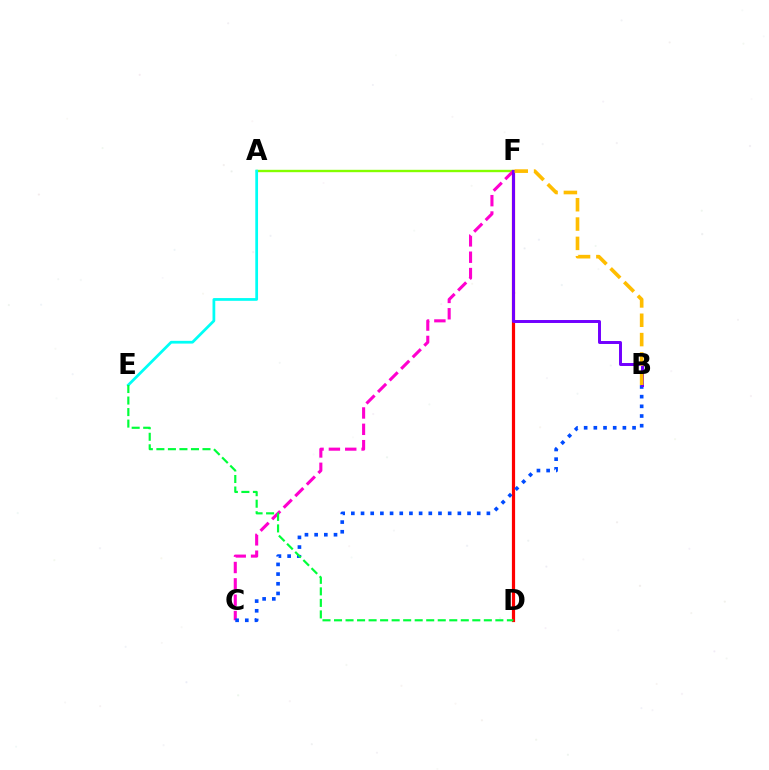{('A', 'F'): [{'color': '#84ff00', 'line_style': 'solid', 'thickness': 1.71}], ('C', 'F'): [{'color': '#ff00cf', 'line_style': 'dashed', 'thickness': 2.22}], ('A', 'E'): [{'color': '#00fff6', 'line_style': 'solid', 'thickness': 1.98}], ('D', 'F'): [{'color': '#ff0000', 'line_style': 'solid', 'thickness': 2.3}], ('B', 'C'): [{'color': '#004bff', 'line_style': 'dotted', 'thickness': 2.63}], ('B', 'F'): [{'color': '#7200ff', 'line_style': 'solid', 'thickness': 2.13}, {'color': '#ffbd00', 'line_style': 'dashed', 'thickness': 2.63}], ('D', 'E'): [{'color': '#00ff39', 'line_style': 'dashed', 'thickness': 1.57}]}